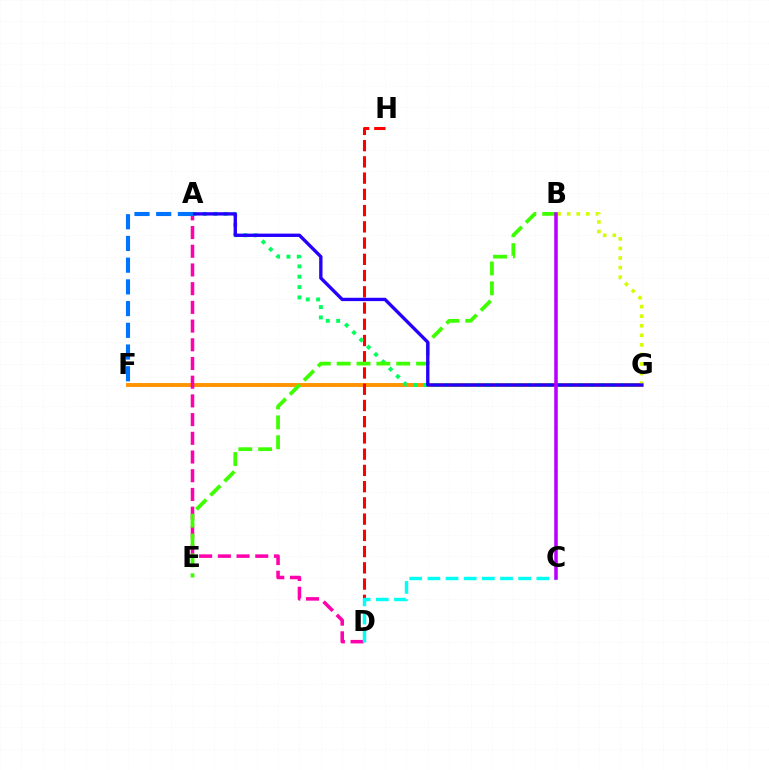{('F', 'G'): [{'color': '#ff9400', 'line_style': 'solid', 'thickness': 2.82}], ('A', 'D'): [{'color': '#ff00ac', 'line_style': 'dashed', 'thickness': 2.54}], ('D', 'H'): [{'color': '#ff0000', 'line_style': 'dashed', 'thickness': 2.21}], ('A', 'G'): [{'color': '#00ff5c', 'line_style': 'dotted', 'thickness': 2.81}, {'color': '#2500ff', 'line_style': 'solid', 'thickness': 2.41}], ('C', 'D'): [{'color': '#00fff6', 'line_style': 'dashed', 'thickness': 2.47}], ('B', 'E'): [{'color': '#3dff00', 'line_style': 'dashed', 'thickness': 2.7}], ('B', 'G'): [{'color': '#d1ff00', 'line_style': 'dotted', 'thickness': 2.6}], ('A', 'F'): [{'color': '#0074ff', 'line_style': 'dashed', 'thickness': 2.95}], ('B', 'C'): [{'color': '#b900ff', 'line_style': 'solid', 'thickness': 2.55}]}